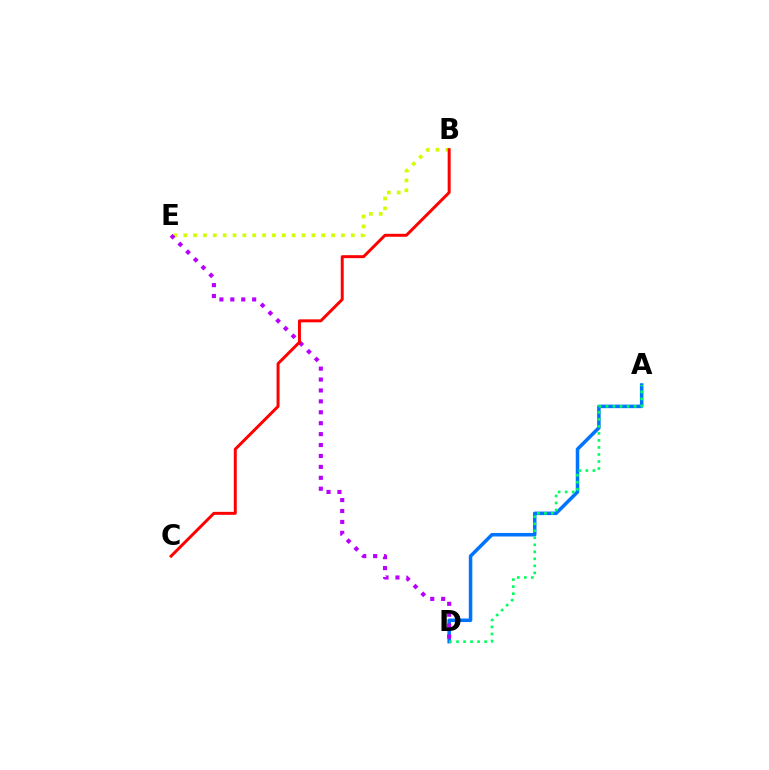{('A', 'D'): [{'color': '#0074ff', 'line_style': 'solid', 'thickness': 2.53}, {'color': '#00ff5c', 'line_style': 'dotted', 'thickness': 1.91}], ('B', 'E'): [{'color': '#d1ff00', 'line_style': 'dotted', 'thickness': 2.68}], ('D', 'E'): [{'color': '#b900ff', 'line_style': 'dotted', 'thickness': 2.97}], ('B', 'C'): [{'color': '#ff0000', 'line_style': 'solid', 'thickness': 2.14}]}